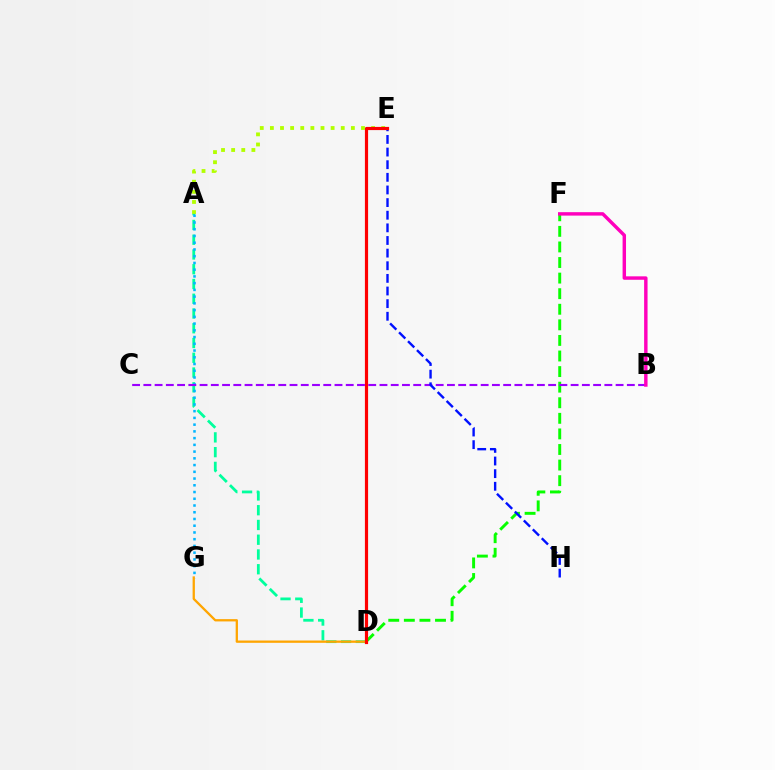{('A', 'E'): [{'color': '#b3ff00', 'line_style': 'dotted', 'thickness': 2.75}], ('A', 'D'): [{'color': '#00ff9d', 'line_style': 'dashed', 'thickness': 2.0}], ('D', 'F'): [{'color': '#08ff00', 'line_style': 'dashed', 'thickness': 2.12}], ('A', 'G'): [{'color': '#00b5ff', 'line_style': 'dotted', 'thickness': 1.83}], ('D', 'G'): [{'color': '#ffa500', 'line_style': 'solid', 'thickness': 1.65}], ('B', 'C'): [{'color': '#9b00ff', 'line_style': 'dashed', 'thickness': 1.53}], ('E', 'H'): [{'color': '#0010ff', 'line_style': 'dashed', 'thickness': 1.72}], ('B', 'F'): [{'color': '#ff00bd', 'line_style': 'solid', 'thickness': 2.47}], ('D', 'E'): [{'color': '#ff0000', 'line_style': 'solid', 'thickness': 2.29}]}